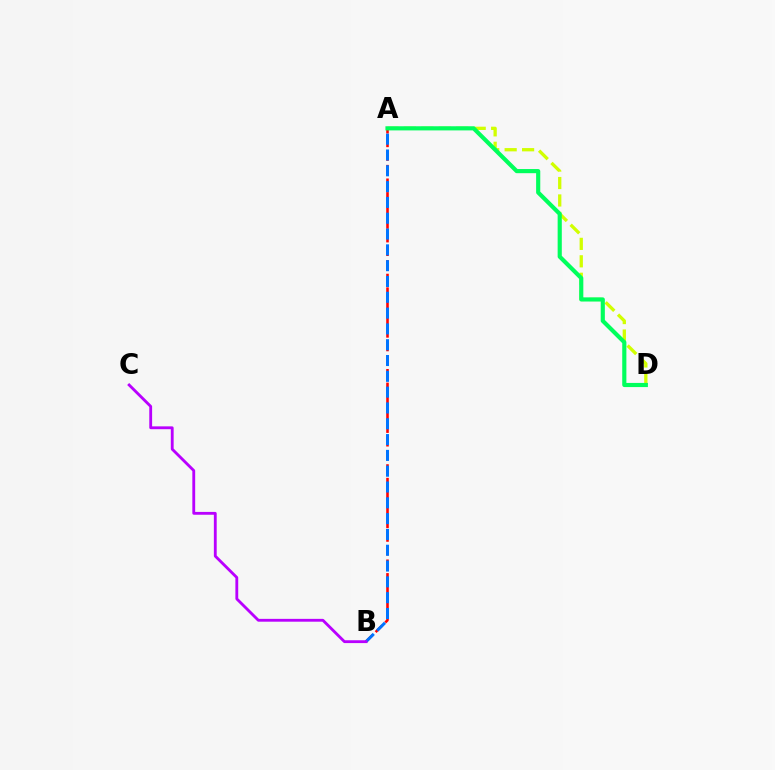{('A', 'D'): [{'color': '#d1ff00', 'line_style': 'dashed', 'thickness': 2.37}, {'color': '#00ff5c', 'line_style': 'solid', 'thickness': 2.98}], ('A', 'B'): [{'color': '#ff0000', 'line_style': 'dashed', 'thickness': 1.85}, {'color': '#0074ff', 'line_style': 'dashed', 'thickness': 2.15}], ('B', 'C'): [{'color': '#b900ff', 'line_style': 'solid', 'thickness': 2.04}]}